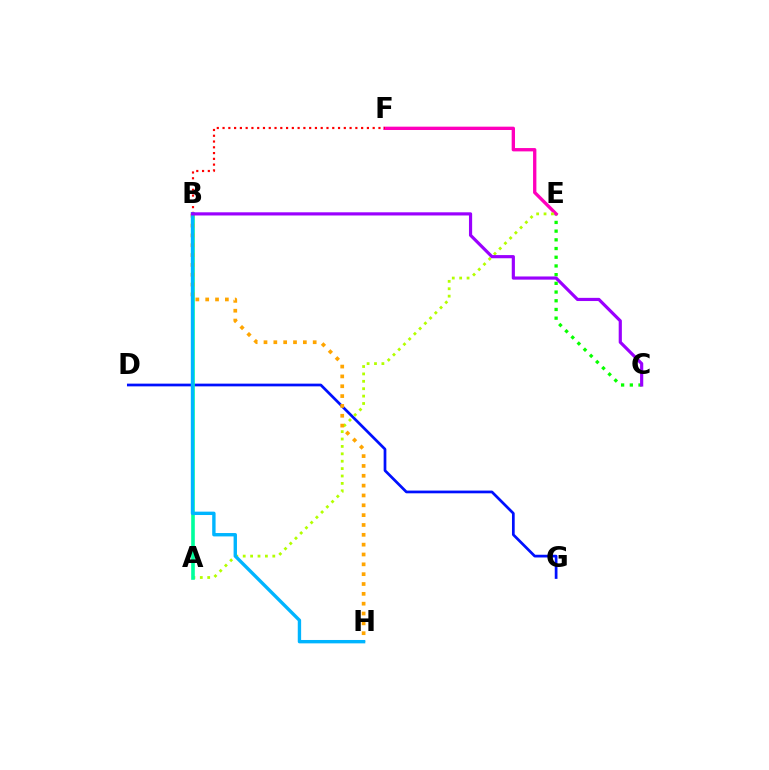{('C', 'E'): [{'color': '#08ff00', 'line_style': 'dotted', 'thickness': 2.36}], ('E', 'F'): [{'color': '#ff00bd', 'line_style': 'solid', 'thickness': 2.4}], ('D', 'G'): [{'color': '#0010ff', 'line_style': 'solid', 'thickness': 1.96}], ('A', 'E'): [{'color': '#b3ff00', 'line_style': 'dotted', 'thickness': 2.01}], ('A', 'B'): [{'color': '#00ff9d', 'line_style': 'solid', 'thickness': 2.61}], ('B', 'H'): [{'color': '#ffa500', 'line_style': 'dotted', 'thickness': 2.67}, {'color': '#00b5ff', 'line_style': 'solid', 'thickness': 2.43}], ('B', 'F'): [{'color': '#ff0000', 'line_style': 'dotted', 'thickness': 1.57}], ('B', 'C'): [{'color': '#9b00ff', 'line_style': 'solid', 'thickness': 2.28}]}